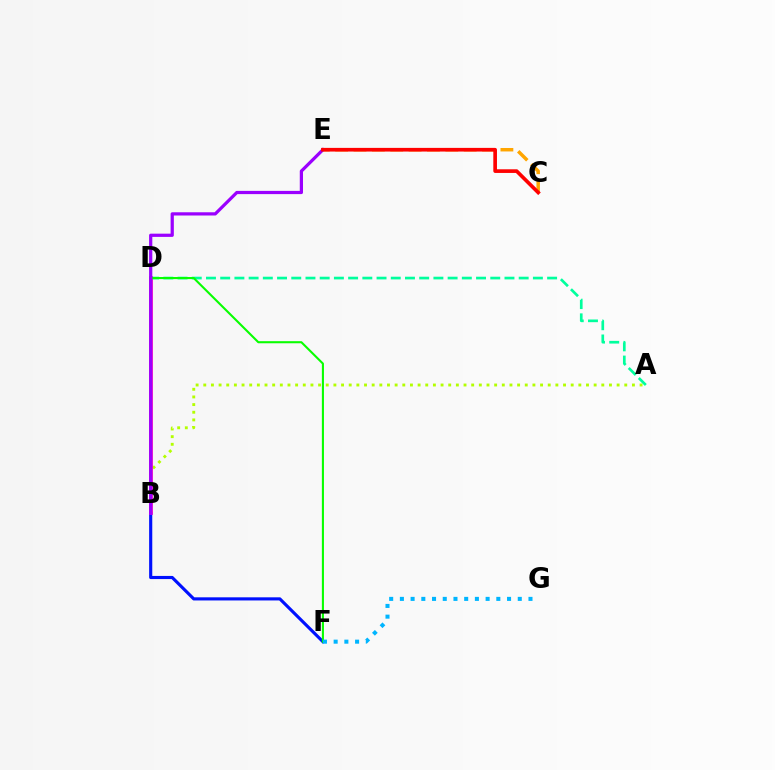{('A', 'B'): [{'color': '#b3ff00', 'line_style': 'dotted', 'thickness': 2.08}], ('C', 'E'): [{'color': '#ffa500', 'line_style': 'dashed', 'thickness': 2.49}, {'color': '#ff0000', 'line_style': 'solid', 'thickness': 2.64}], ('A', 'D'): [{'color': '#00ff9d', 'line_style': 'dashed', 'thickness': 1.93}], ('B', 'F'): [{'color': '#0010ff', 'line_style': 'solid', 'thickness': 2.26}], ('B', 'D'): [{'color': '#ff00bd', 'line_style': 'solid', 'thickness': 2.64}], ('D', 'F'): [{'color': '#08ff00', 'line_style': 'solid', 'thickness': 1.51}], ('F', 'G'): [{'color': '#00b5ff', 'line_style': 'dotted', 'thickness': 2.91}], ('B', 'E'): [{'color': '#9b00ff', 'line_style': 'solid', 'thickness': 2.32}]}